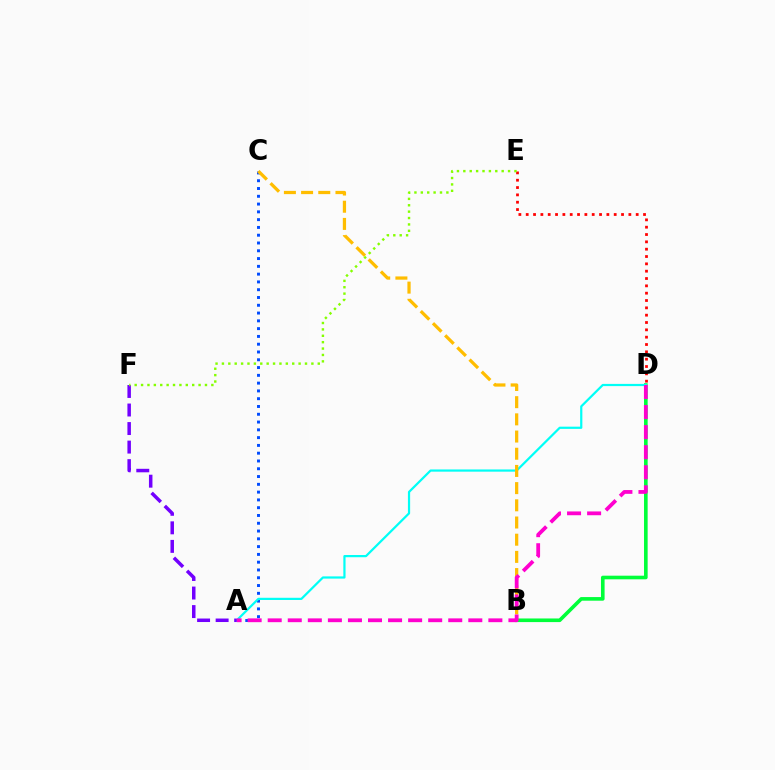{('A', 'C'): [{'color': '#004bff', 'line_style': 'dotted', 'thickness': 2.12}], ('B', 'D'): [{'color': '#00ff39', 'line_style': 'solid', 'thickness': 2.61}], ('A', 'D'): [{'color': '#00fff6', 'line_style': 'solid', 'thickness': 1.59}, {'color': '#ff00cf', 'line_style': 'dashed', 'thickness': 2.73}], ('B', 'C'): [{'color': '#ffbd00', 'line_style': 'dashed', 'thickness': 2.34}], ('A', 'F'): [{'color': '#7200ff', 'line_style': 'dashed', 'thickness': 2.52}], ('D', 'E'): [{'color': '#ff0000', 'line_style': 'dotted', 'thickness': 1.99}], ('E', 'F'): [{'color': '#84ff00', 'line_style': 'dotted', 'thickness': 1.74}]}